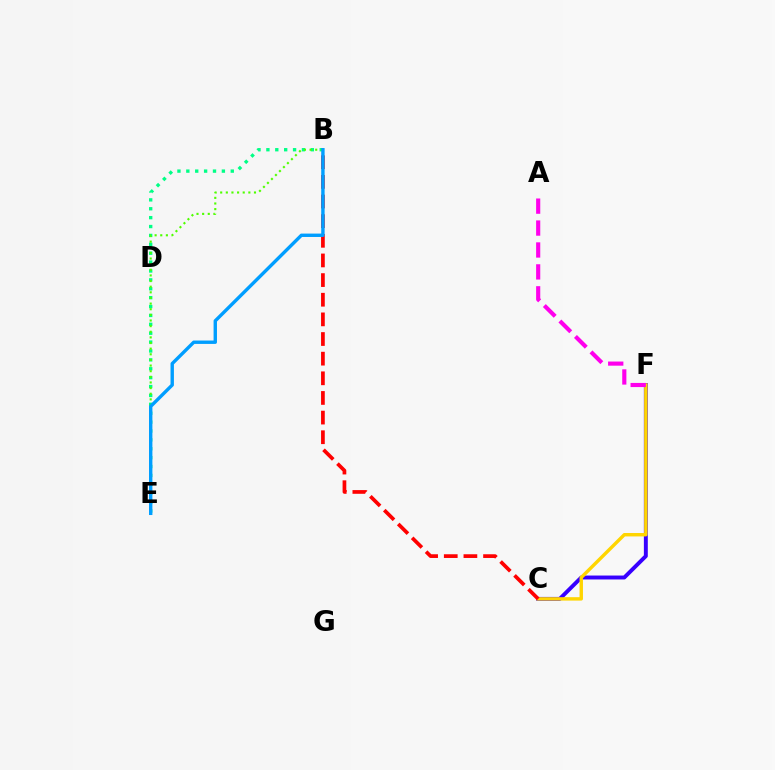{('B', 'E'): [{'color': '#00ff86', 'line_style': 'dotted', 'thickness': 2.42}, {'color': '#4fff00', 'line_style': 'dotted', 'thickness': 1.53}, {'color': '#009eff', 'line_style': 'solid', 'thickness': 2.44}], ('C', 'F'): [{'color': '#3700ff', 'line_style': 'solid', 'thickness': 2.83}, {'color': '#ffd500', 'line_style': 'solid', 'thickness': 2.46}], ('A', 'F'): [{'color': '#ff00ed', 'line_style': 'dashed', 'thickness': 2.98}], ('B', 'C'): [{'color': '#ff0000', 'line_style': 'dashed', 'thickness': 2.67}]}